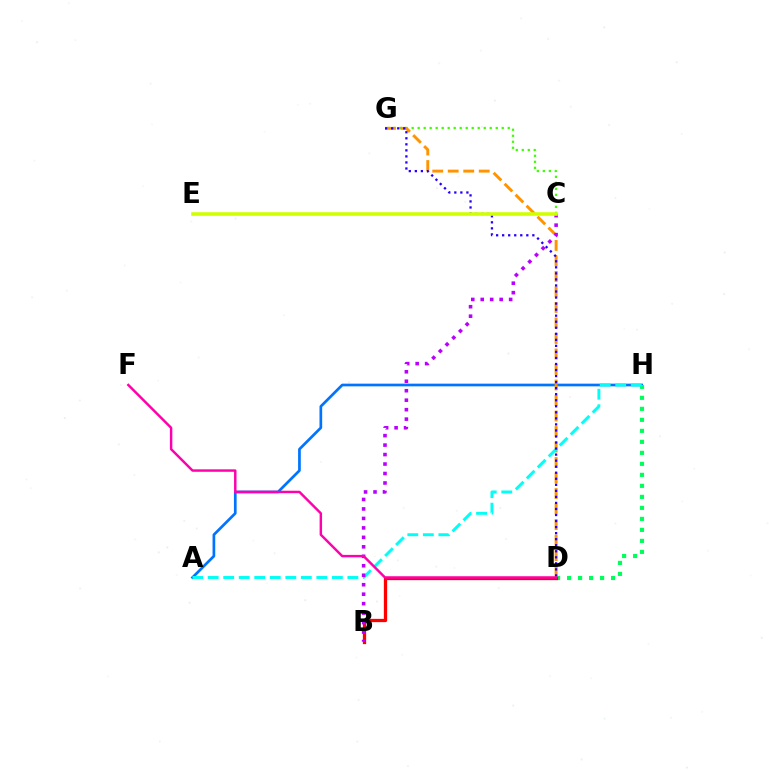{('A', 'H'): [{'color': '#0074ff', 'line_style': 'solid', 'thickness': 1.94}, {'color': '#00fff6', 'line_style': 'dashed', 'thickness': 2.11}], ('D', 'H'): [{'color': '#00ff5c', 'line_style': 'dotted', 'thickness': 2.99}], ('C', 'G'): [{'color': '#3dff00', 'line_style': 'dotted', 'thickness': 1.63}], ('B', 'D'): [{'color': '#ff0000', 'line_style': 'solid', 'thickness': 2.36}], ('D', 'G'): [{'color': '#ff9400', 'line_style': 'dashed', 'thickness': 2.11}, {'color': '#2500ff', 'line_style': 'dotted', 'thickness': 1.64}], ('B', 'C'): [{'color': '#b900ff', 'line_style': 'dotted', 'thickness': 2.57}], ('C', 'E'): [{'color': '#d1ff00', 'line_style': 'solid', 'thickness': 2.58}], ('D', 'F'): [{'color': '#ff00ac', 'line_style': 'solid', 'thickness': 1.77}]}